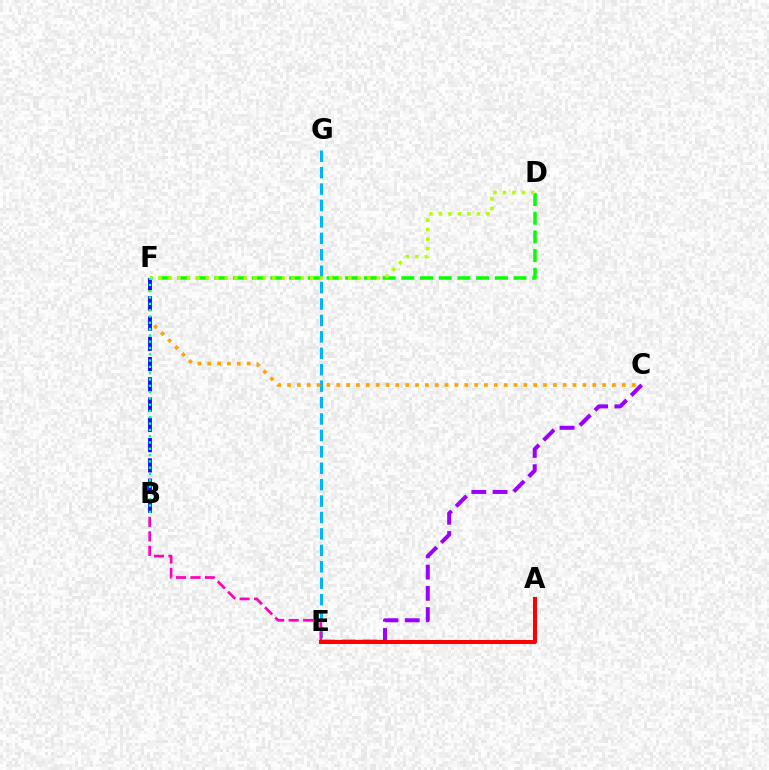{('E', 'G'): [{'color': '#00b5ff', 'line_style': 'dashed', 'thickness': 2.23}], ('C', 'F'): [{'color': '#ffa500', 'line_style': 'dotted', 'thickness': 2.68}], ('B', 'F'): [{'color': '#0010ff', 'line_style': 'dashed', 'thickness': 2.75}, {'color': '#00ff9d', 'line_style': 'dotted', 'thickness': 1.71}], ('D', 'F'): [{'color': '#08ff00', 'line_style': 'dashed', 'thickness': 2.54}, {'color': '#b3ff00', 'line_style': 'dotted', 'thickness': 2.58}], ('C', 'E'): [{'color': '#9b00ff', 'line_style': 'dashed', 'thickness': 2.88}], ('B', 'E'): [{'color': '#ff00bd', 'line_style': 'dashed', 'thickness': 1.97}], ('A', 'E'): [{'color': '#ff0000', 'line_style': 'solid', 'thickness': 2.91}]}